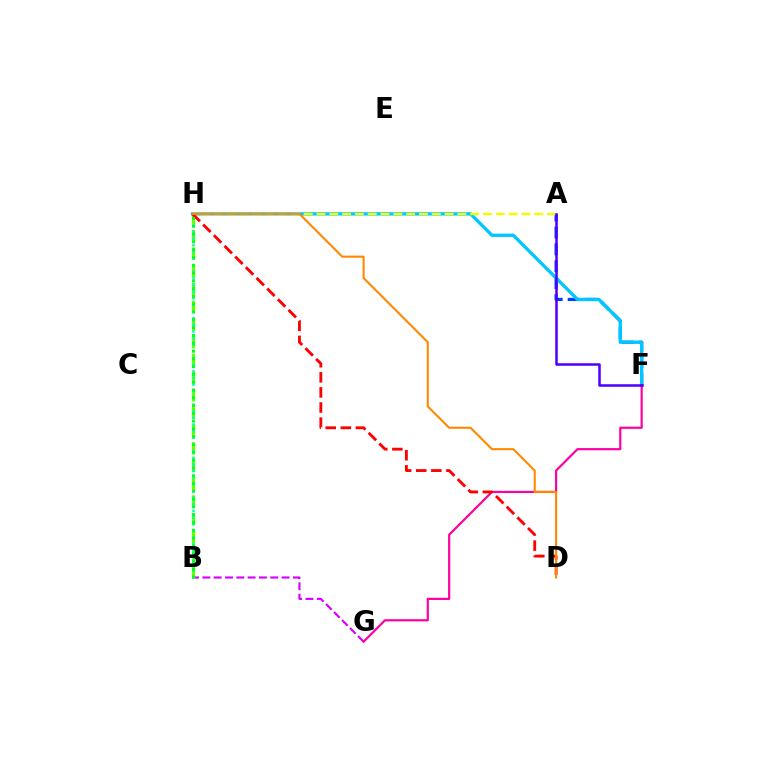{('B', 'G'): [{'color': '#d600ff', 'line_style': 'dashed', 'thickness': 1.54}], ('A', 'F'): [{'color': '#003fff', 'line_style': 'dashed', 'thickness': 2.3}, {'color': '#4f00ff', 'line_style': 'solid', 'thickness': 1.83}], ('F', 'H'): [{'color': '#00c7ff', 'line_style': 'solid', 'thickness': 2.4}], ('B', 'H'): [{'color': '#66ff00', 'line_style': 'dashed', 'thickness': 2.4}, {'color': '#00ffaf', 'line_style': 'dotted', 'thickness': 1.8}, {'color': '#00ff27', 'line_style': 'dotted', 'thickness': 2.12}], ('A', 'H'): [{'color': '#eeff00', 'line_style': 'dashed', 'thickness': 1.74}], ('F', 'G'): [{'color': '#ff00a0', 'line_style': 'solid', 'thickness': 1.57}], ('D', 'H'): [{'color': '#ff0000', 'line_style': 'dashed', 'thickness': 2.05}, {'color': '#ff8800', 'line_style': 'solid', 'thickness': 1.5}]}